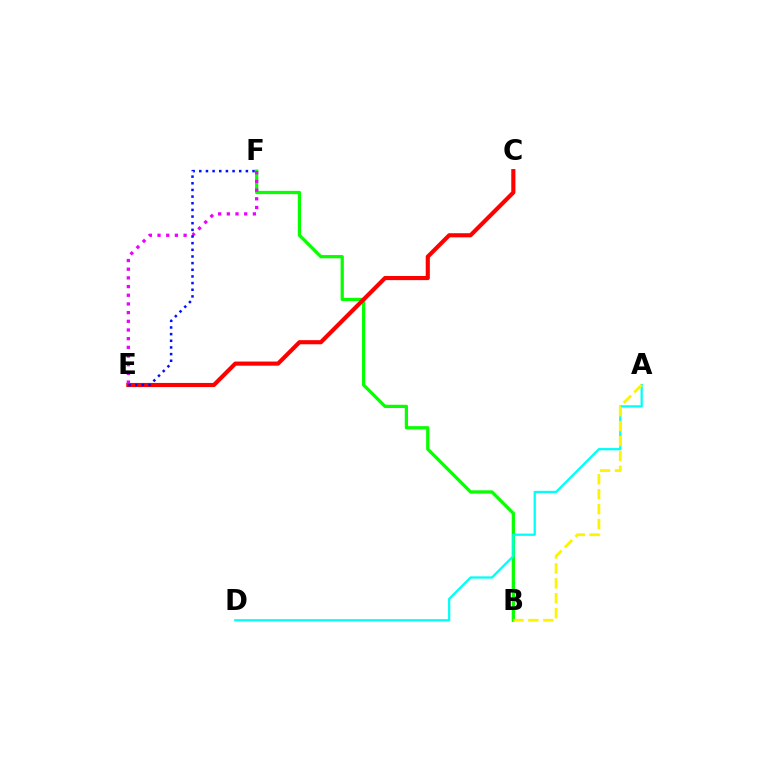{('B', 'F'): [{'color': '#08ff00', 'line_style': 'solid', 'thickness': 2.34}], ('C', 'E'): [{'color': '#ff0000', 'line_style': 'solid', 'thickness': 2.97}], ('E', 'F'): [{'color': '#ee00ff', 'line_style': 'dotted', 'thickness': 2.36}, {'color': '#0010ff', 'line_style': 'dotted', 'thickness': 1.81}], ('A', 'D'): [{'color': '#00fff6', 'line_style': 'solid', 'thickness': 1.62}], ('A', 'B'): [{'color': '#fcf500', 'line_style': 'dashed', 'thickness': 2.03}]}